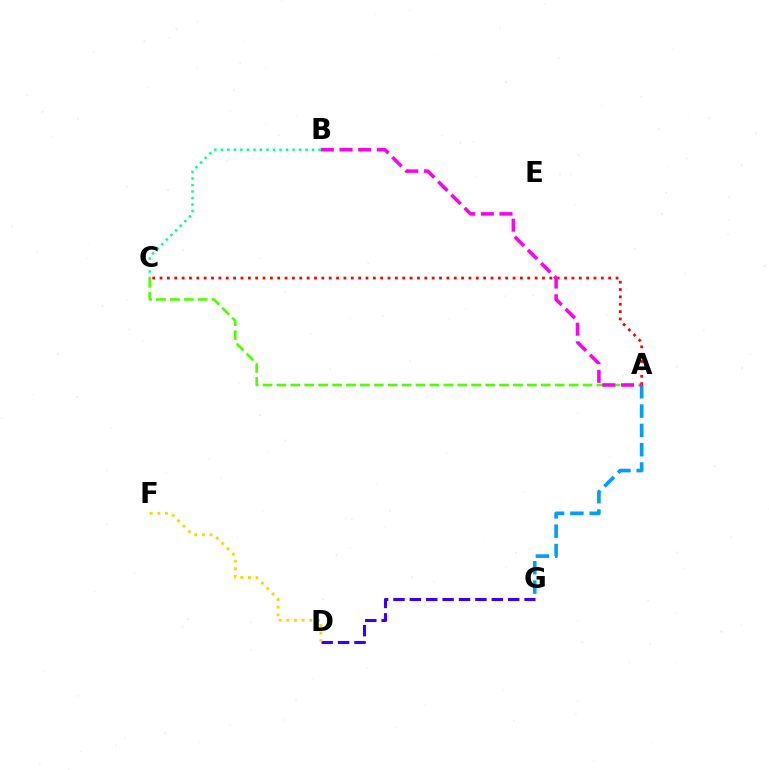{('A', 'C'): [{'color': '#ff0000', 'line_style': 'dotted', 'thickness': 2.0}, {'color': '#4fff00', 'line_style': 'dashed', 'thickness': 1.89}], ('D', 'G'): [{'color': '#3700ff', 'line_style': 'dashed', 'thickness': 2.23}], ('D', 'F'): [{'color': '#ffd500', 'line_style': 'dotted', 'thickness': 2.07}], ('A', 'G'): [{'color': '#009eff', 'line_style': 'dashed', 'thickness': 2.62}], ('A', 'B'): [{'color': '#ff00ed', 'line_style': 'dashed', 'thickness': 2.53}], ('B', 'C'): [{'color': '#00ff86', 'line_style': 'dotted', 'thickness': 1.77}]}